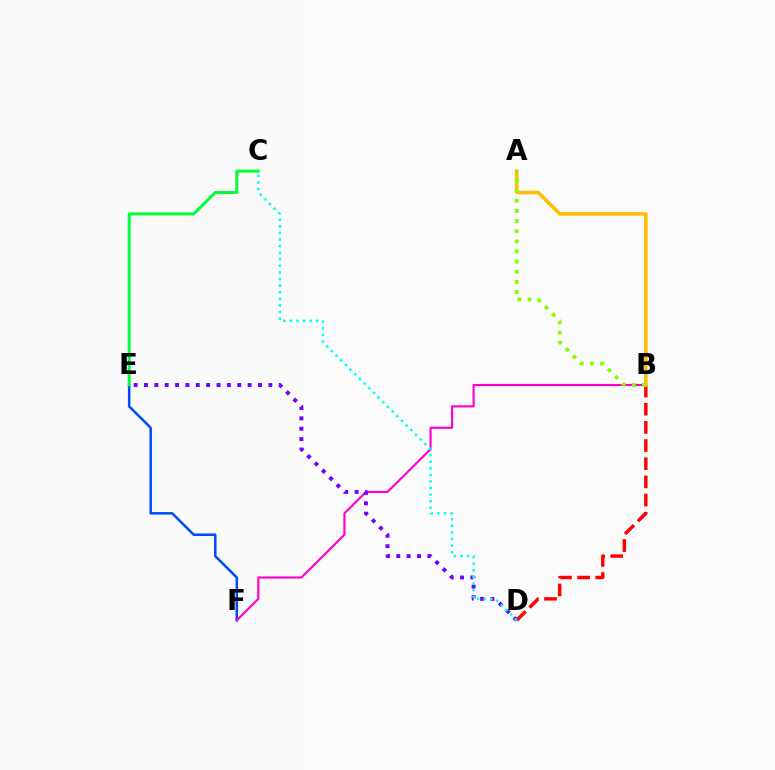{('E', 'F'): [{'color': '#004bff', 'line_style': 'solid', 'thickness': 1.81}], ('B', 'F'): [{'color': '#ff00cf', 'line_style': 'solid', 'thickness': 1.54}], ('C', 'E'): [{'color': '#00ff39', 'line_style': 'solid', 'thickness': 2.16}], ('B', 'D'): [{'color': '#ff0000', 'line_style': 'dashed', 'thickness': 2.47}], ('D', 'E'): [{'color': '#7200ff', 'line_style': 'dotted', 'thickness': 2.82}], ('C', 'D'): [{'color': '#00fff6', 'line_style': 'dotted', 'thickness': 1.79}], ('A', 'B'): [{'color': '#ffbd00', 'line_style': 'solid', 'thickness': 2.57}, {'color': '#84ff00', 'line_style': 'dotted', 'thickness': 2.75}]}